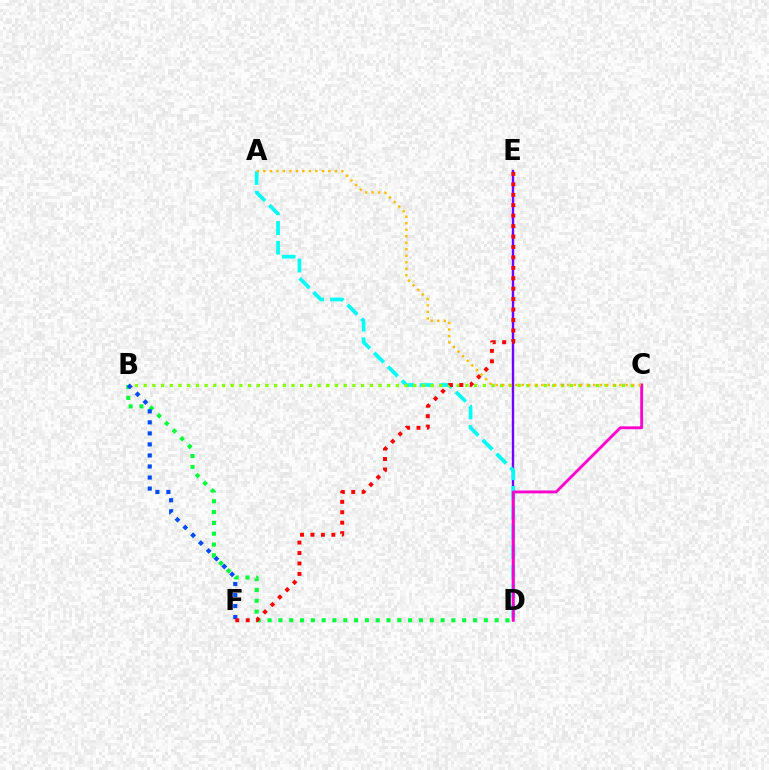{('D', 'E'): [{'color': '#7200ff', 'line_style': 'solid', 'thickness': 1.72}], ('A', 'D'): [{'color': '#00fff6', 'line_style': 'dashed', 'thickness': 2.67}], ('B', 'C'): [{'color': '#84ff00', 'line_style': 'dotted', 'thickness': 2.36}], ('C', 'D'): [{'color': '#ff00cf', 'line_style': 'solid', 'thickness': 2.07}], ('B', 'D'): [{'color': '#00ff39', 'line_style': 'dotted', 'thickness': 2.94}], ('B', 'F'): [{'color': '#004bff', 'line_style': 'dotted', 'thickness': 3.0}], ('E', 'F'): [{'color': '#ff0000', 'line_style': 'dotted', 'thickness': 2.84}], ('A', 'C'): [{'color': '#ffbd00', 'line_style': 'dotted', 'thickness': 1.77}]}